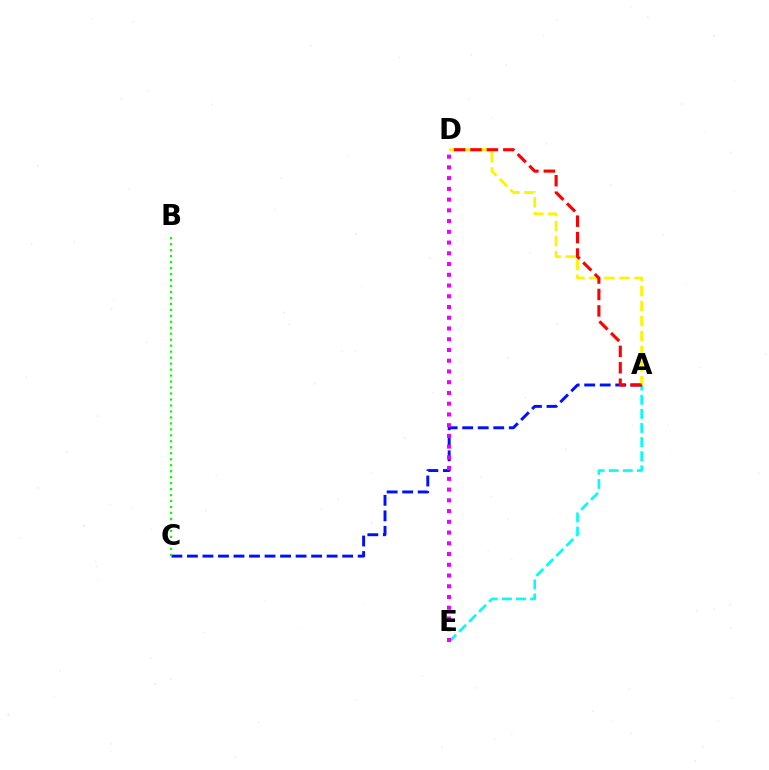{('A', 'E'): [{'color': '#00fff6', 'line_style': 'dashed', 'thickness': 1.92}], ('A', 'C'): [{'color': '#0010ff', 'line_style': 'dashed', 'thickness': 2.11}], ('B', 'C'): [{'color': '#08ff00', 'line_style': 'dotted', 'thickness': 1.62}], ('A', 'D'): [{'color': '#fcf500', 'line_style': 'dashed', 'thickness': 2.04}, {'color': '#ff0000', 'line_style': 'dashed', 'thickness': 2.23}], ('D', 'E'): [{'color': '#ee00ff', 'line_style': 'dotted', 'thickness': 2.92}]}